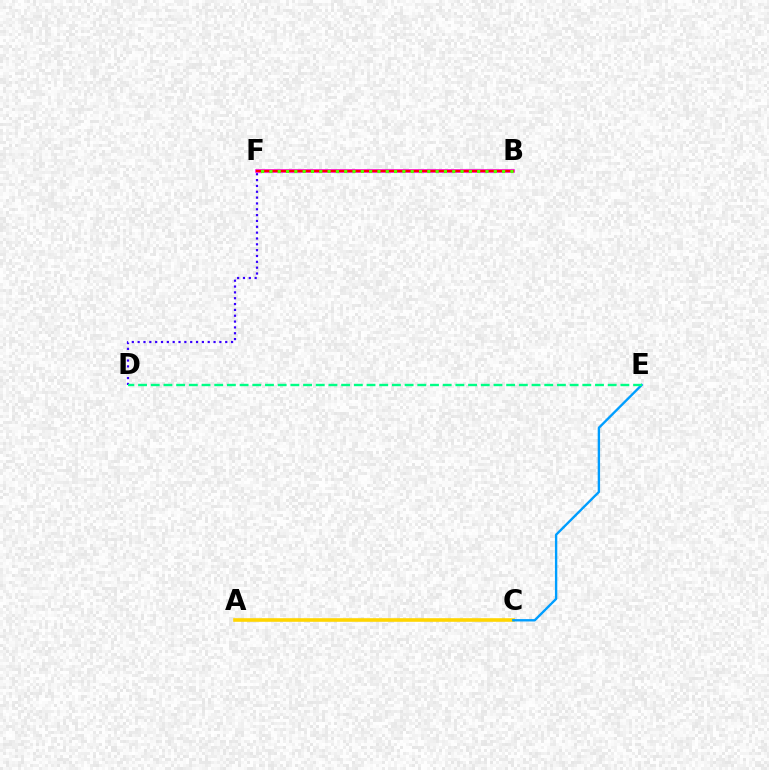{('B', 'F'): [{'color': '#ff00ed', 'line_style': 'solid', 'thickness': 2.57}, {'color': '#ff0000', 'line_style': 'solid', 'thickness': 1.64}, {'color': '#4fff00', 'line_style': 'dotted', 'thickness': 2.26}], ('A', 'C'): [{'color': '#ffd500', 'line_style': 'solid', 'thickness': 2.59}], ('C', 'E'): [{'color': '#009eff', 'line_style': 'solid', 'thickness': 1.7}], ('D', 'F'): [{'color': '#3700ff', 'line_style': 'dotted', 'thickness': 1.59}], ('D', 'E'): [{'color': '#00ff86', 'line_style': 'dashed', 'thickness': 1.72}]}